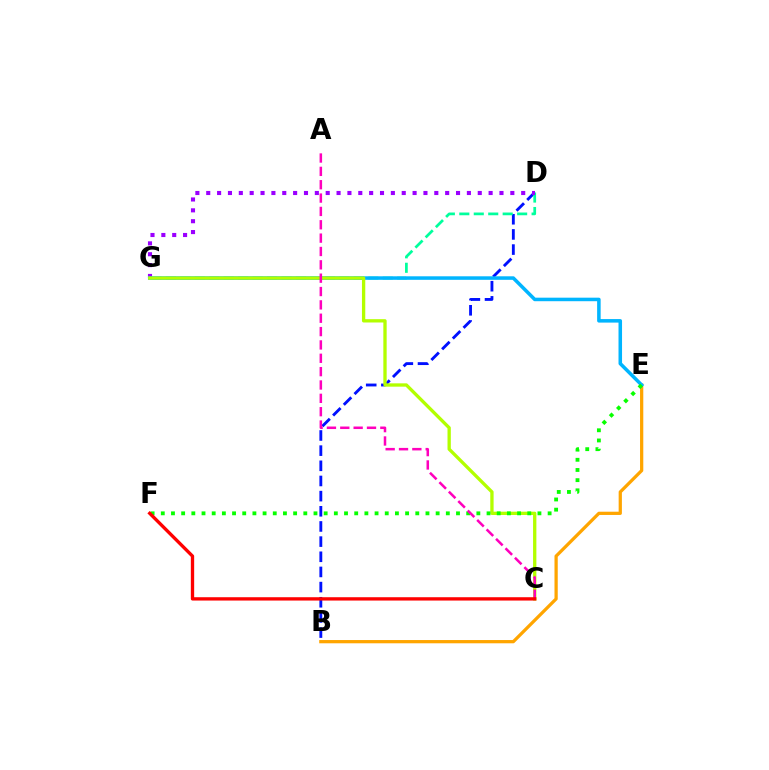{('B', 'E'): [{'color': '#ffa500', 'line_style': 'solid', 'thickness': 2.34}], ('B', 'D'): [{'color': '#0010ff', 'line_style': 'dashed', 'thickness': 2.06}], ('D', 'G'): [{'color': '#00ff9d', 'line_style': 'dashed', 'thickness': 1.96}, {'color': '#9b00ff', 'line_style': 'dotted', 'thickness': 2.95}], ('E', 'G'): [{'color': '#00b5ff', 'line_style': 'solid', 'thickness': 2.54}], ('C', 'G'): [{'color': '#b3ff00', 'line_style': 'solid', 'thickness': 2.39}], ('E', 'F'): [{'color': '#08ff00', 'line_style': 'dotted', 'thickness': 2.77}], ('A', 'C'): [{'color': '#ff00bd', 'line_style': 'dashed', 'thickness': 1.81}], ('C', 'F'): [{'color': '#ff0000', 'line_style': 'solid', 'thickness': 2.4}]}